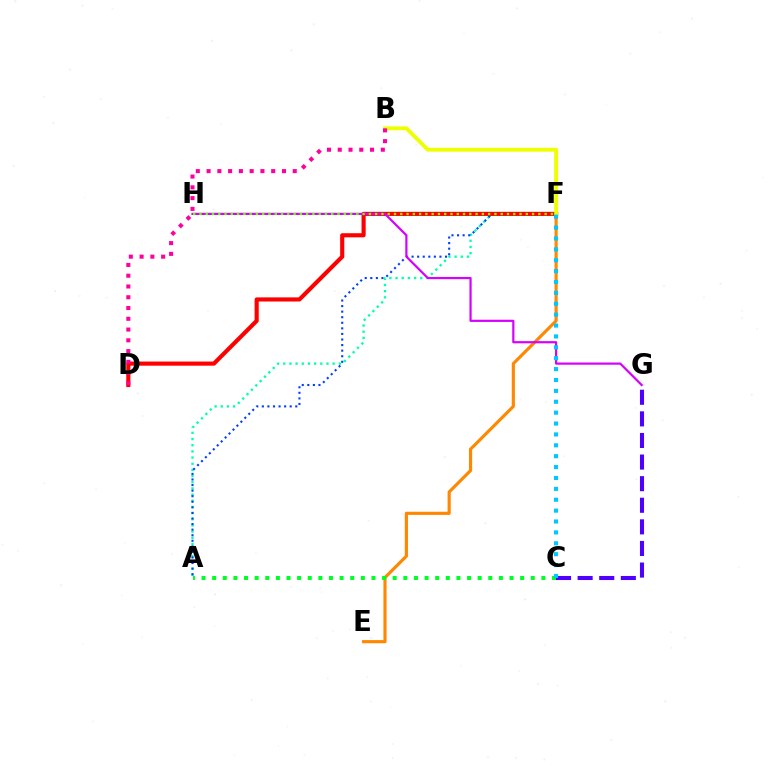{('E', 'F'): [{'color': '#ff8800', 'line_style': 'solid', 'thickness': 2.27}], ('A', 'F'): [{'color': '#00ffaf', 'line_style': 'dotted', 'thickness': 1.68}, {'color': '#003fff', 'line_style': 'dotted', 'thickness': 1.51}], ('C', 'G'): [{'color': '#4f00ff', 'line_style': 'dashed', 'thickness': 2.93}], ('A', 'C'): [{'color': '#00ff27', 'line_style': 'dotted', 'thickness': 2.89}], ('D', 'F'): [{'color': '#ff0000', 'line_style': 'solid', 'thickness': 2.97}], ('G', 'H'): [{'color': '#d600ff', 'line_style': 'solid', 'thickness': 1.58}], ('B', 'F'): [{'color': '#eeff00', 'line_style': 'solid', 'thickness': 2.79}], ('B', 'D'): [{'color': '#ff00a0', 'line_style': 'dotted', 'thickness': 2.93}], ('F', 'H'): [{'color': '#66ff00', 'line_style': 'dotted', 'thickness': 1.71}], ('C', 'F'): [{'color': '#00c7ff', 'line_style': 'dotted', 'thickness': 2.96}]}